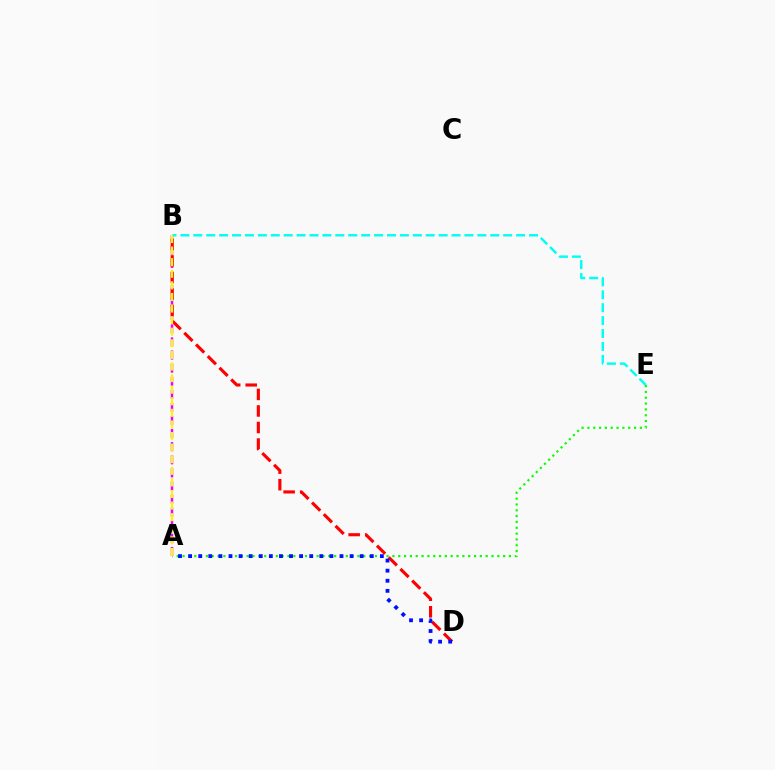{('A', 'E'): [{'color': '#08ff00', 'line_style': 'dotted', 'thickness': 1.58}], ('A', 'B'): [{'color': '#ee00ff', 'line_style': 'dashed', 'thickness': 1.78}, {'color': '#fcf500', 'line_style': 'dashed', 'thickness': 1.57}], ('B', 'E'): [{'color': '#00fff6', 'line_style': 'dashed', 'thickness': 1.75}], ('B', 'D'): [{'color': '#ff0000', 'line_style': 'dashed', 'thickness': 2.25}], ('A', 'D'): [{'color': '#0010ff', 'line_style': 'dotted', 'thickness': 2.74}]}